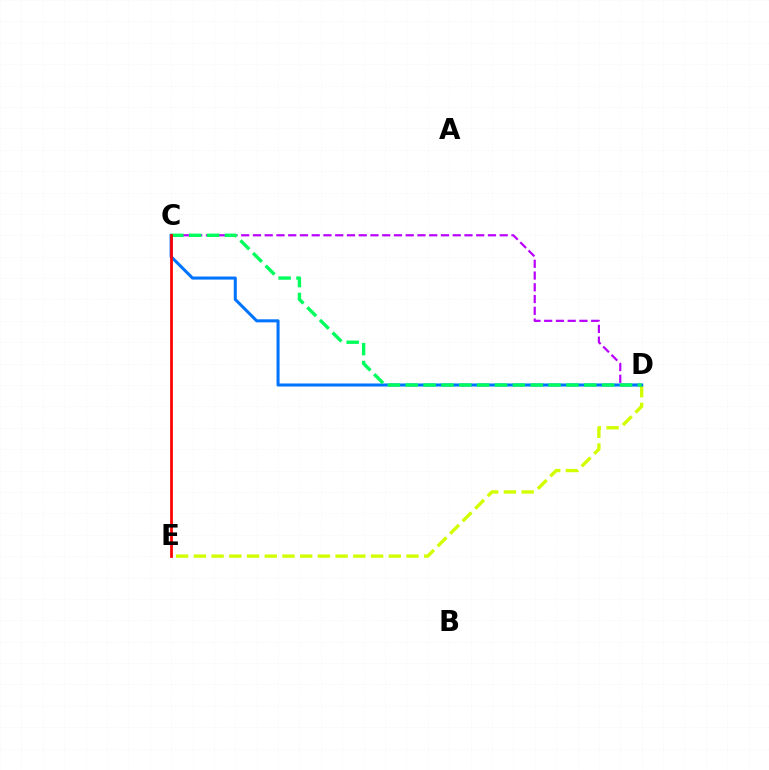{('C', 'D'): [{'color': '#b900ff', 'line_style': 'dashed', 'thickness': 1.6}, {'color': '#0074ff', 'line_style': 'solid', 'thickness': 2.19}, {'color': '#00ff5c', 'line_style': 'dashed', 'thickness': 2.43}], ('D', 'E'): [{'color': '#d1ff00', 'line_style': 'dashed', 'thickness': 2.41}], ('C', 'E'): [{'color': '#ff0000', 'line_style': 'solid', 'thickness': 1.97}]}